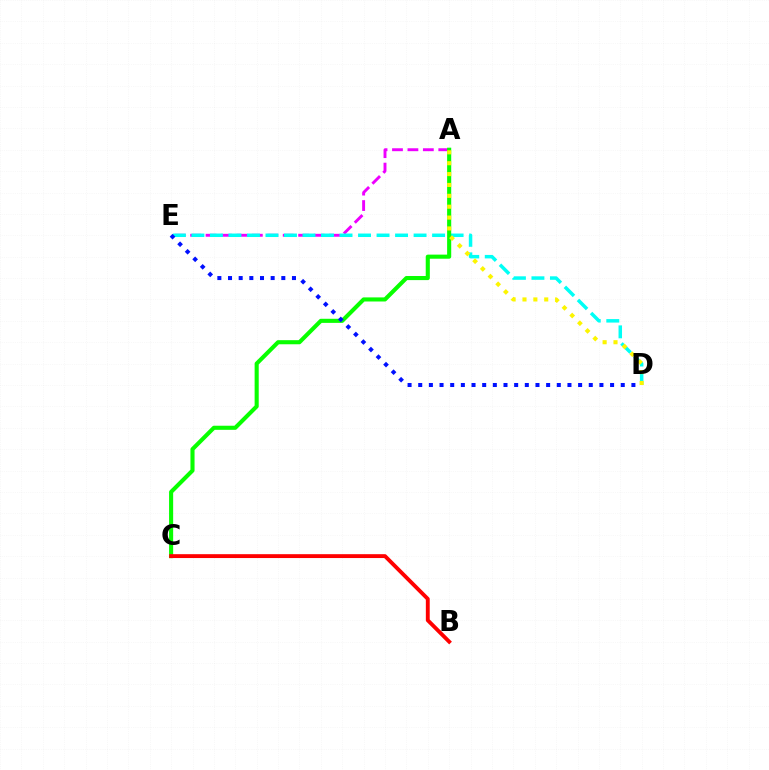{('A', 'E'): [{'color': '#ee00ff', 'line_style': 'dashed', 'thickness': 2.1}], ('D', 'E'): [{'color': '#00fff6', 'line_style': 'dashed', 'thickness': 2.52}, {'color': '#0010ff', 'line_style': 'dotted', 'thickness': 2.9}], ('A', 'C'): [{'color': '#08ff00', 'line_style': 'solid', 'thickness': 2.95}], ('B', 'C'): [{'color': '#ff0000', 'line_style': 'solid', 'thickness': 2.78}], ('A', 'D'): [{'color': '#fcf500', 'line_style': 'dotted', 'thickness': 2.95}]}